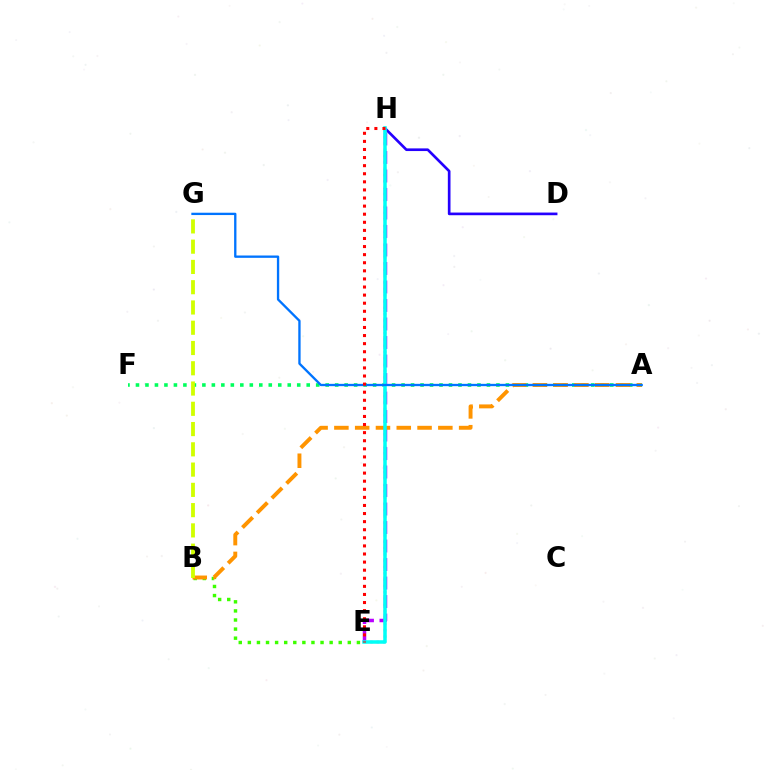{('D', 'H'): [{'color': '#2500ff', 'line_style': 'solid', 'thickness': 1.92}], ('E', 'H'): [{'color': '#b900ff', 'line_style': 'dashed', 'thickness': 2.51}, {'color': '#ff00ac', 'line_style': 'dotted', 'thickness': 1.72}, {'color': '#00fff6', 'line_style': 'solid', 'thickness': 2.53}, {'color': '#ff0000', 'line_style': 'dotted', 'thickness': 2.2}], ('A', 'F'): [{'color': '#00ff5c', 'line_style': 'dotted', 'thickness': 2.58}], ('B', 'E'): [{'color': '#3dff00', 'line_style': 'dotted', 'thickness': 2.47}], ('A', 'B'): [{'color': '#ff9400', 'line_style': 'dashed', 'thickness': 2.82}], ('B', 'G'): [{'color': '#d1ff00', 'line_style': 'dashed', 'thickness': 2.75}], ('A', 'G'): [{'color': '#0074ff', 'line_style': 'solid', 'thickness': 1.68}]}